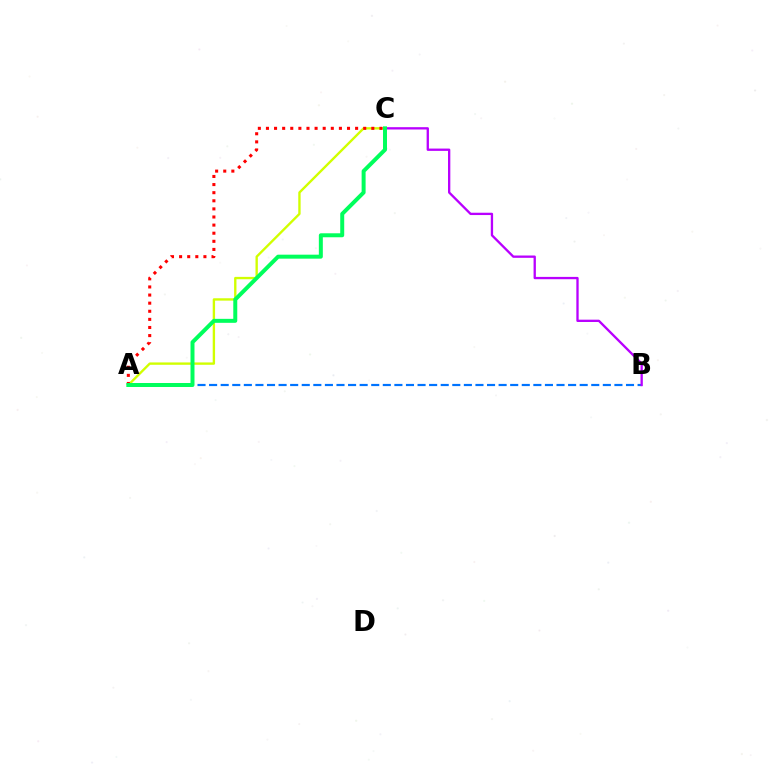{('A', 'B'): [{'color': '#0074ff', 'line_style': 'dashed', 'thickness': 1.57}], ('A', 'C'): [{'color': '#d1ff00', 'line_style': 'solid', 'thickness': 1.7}, {'color': '#ff0000', 'line_style': 'dotted', 'thickness': 2.2}, {'color': '#00ff5c', 'line_style': 'solid', 'thickness': 2.86}], ('B', 'C'): [{'color': '#b900ff', 'line_style': 'solid', 'thickness': 1.67}]}